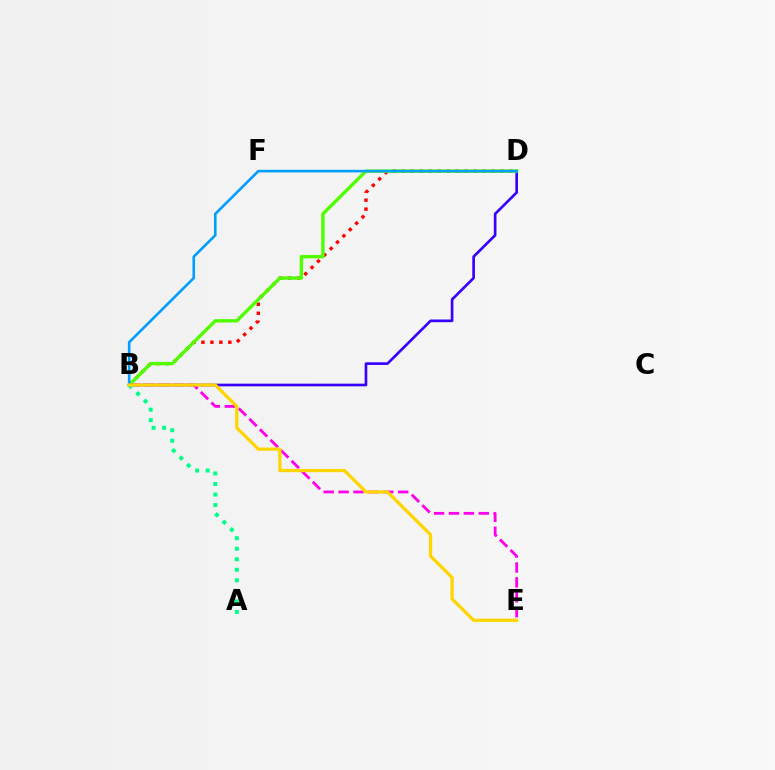{('B', 'D'): [{'color': '#3700ff', 'line_style': 'solid', 'thickness': 1.92}, {'color': '#ff0000', 'line_style': 'dotted', 'thickness': 2.44}, {'color': '#4fff00', 'line_style': 'solid', 'thickness': 2.44}, {'color': '#009eff', 'line_style': 'solid', 'thickness': 1.88}], ('B', 'E'): [{'color': '#ff00ed', 'line_style': 'dashed', 'thickness': 2.02}, {'color': '#ffd500', 'line_style': 'solid', 'thickness': 2.33}], ('A', 'B'): [{'color': '#00ff86', 'line_style': 'dotted', 'thickness': 2.86}]}